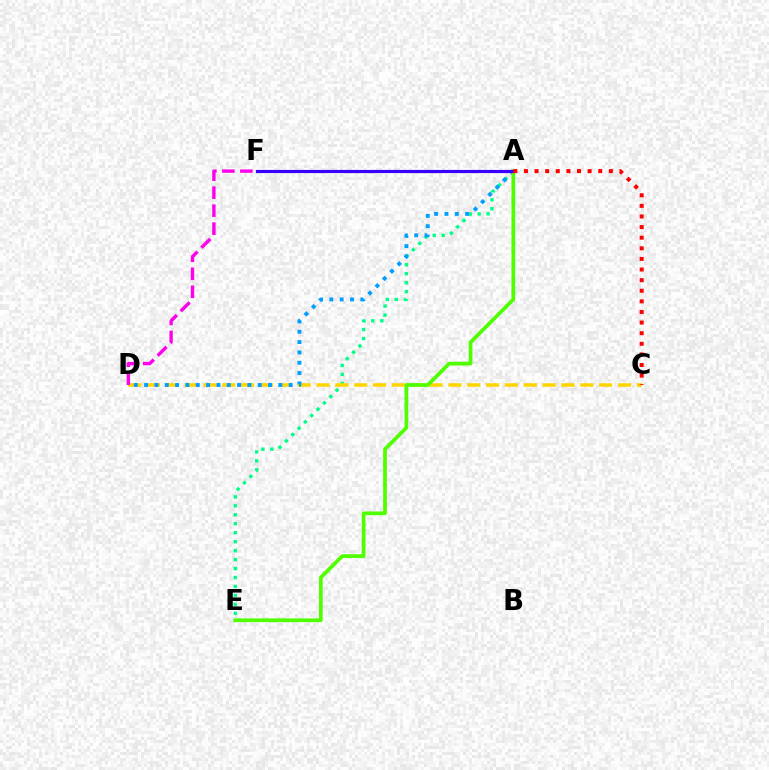{('A', 'E'): [{'color': '#00ff86', 'line_style': 'dotted', 'thickness': 2.43}, {'color': '#4fff00', 'line_style': 'solid', 'thickness': 2.67}], ('C', 'D'): [{'color': '#ffd500', 'line_style': 'dashed', 'thickness': 2.56}], ('A', 'D'): [{'color': '#009eff', 'line_style': 'dotted', 'thickness': 2.81}], ('A', 'F'): [{'color': '#3700ff', 'line_style': 'solid', 'thickness': 2.28}], ('A', 'C'): [{'color': '#ff0000', 'line_style': 'dotted', 'thickness': 2.88}], ('D', 'F'): [{'color': '#ff00ed', 'line_style': 'dashed', 'thickness': 2.45}]}